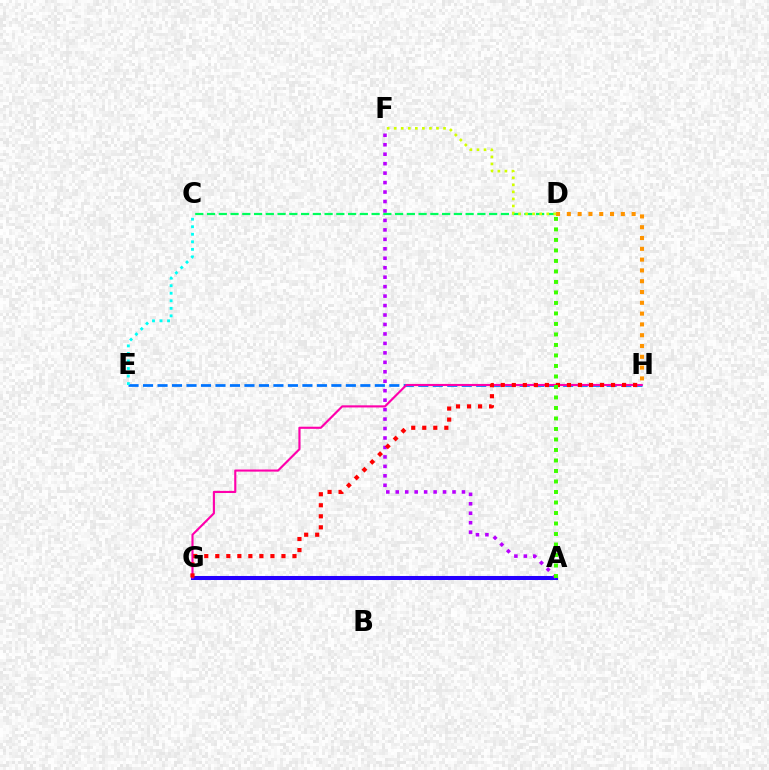{('A', 'G'): [{'color': '#2500ff', 'line_style': 'solid', 'thickness': 2.9}], ('A', 'F'): [{'color': '#b900ff', 'line_style': 'dotted', 'thickness': 2.57}], ('E', 'H'): [{'color': '#0074ff', 'line_style': 'dashed', 'thickness': 1.97}], ('C', 'E'): [{'color': '#00fff6', 'line_style': 'dotted', 'thickness': 2.05}], ('G', 'H'): [{'color': '#ff00ac', 'line_style': 'solid', 'thickness': 1.54}, {'color': '#ff0000', 'line_style': 'dotted', 'thickness': 3.0}], ('C', 'D'): [{'color': '#00ff5c', 'line_style': 'dashed', 'thickness': 1.6}], ('D', 'H'): [{'color': '#ff9400', 'line_style': 'dotted', 'thickness': 2.93}], ('D', 'F'): [{'color': '#d1ff00', 'line_style': 'dotted', 'thickness': 1.92}], ('A', 'D'): [{'color': '#3dff00', 'line_style': 'dotted', 'thickness': 2.85}]}